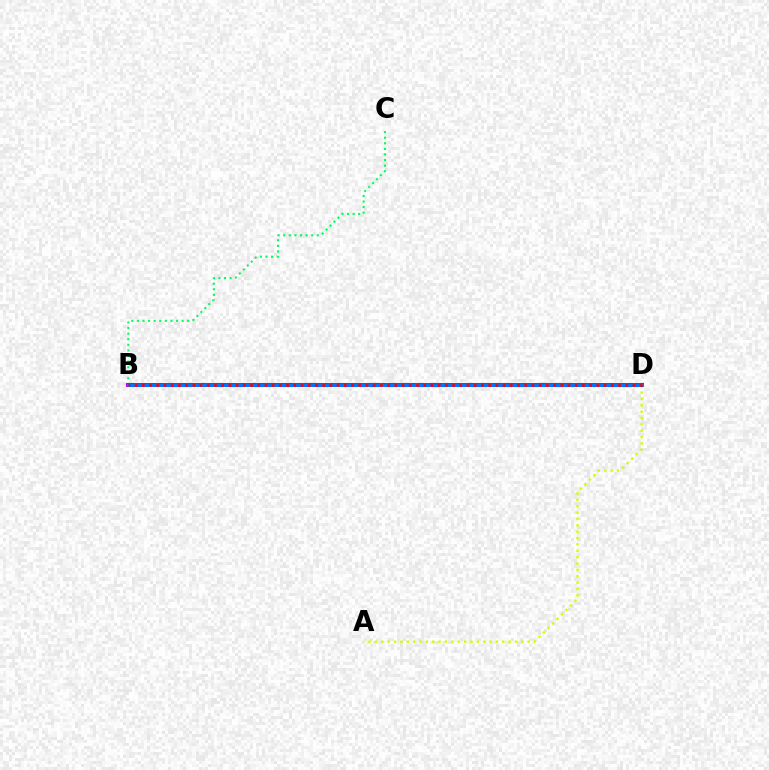{('B', 'C'): [{'color': '#00ff5c', 'line_style': 'dotted', 'thickness': 1.52}], ('B', 'D'): [{'color': '#b900ff', 'line_style': 'solid', 'thickness': 2.9}, {'color': '#0074ff', 'line_style': 'solid', 'thickness': 2.16}, {'color': '#ff0000', 'line_style': 'dotted', 'thickness': 1.96}], ('A', 'D'): [{'color': '#d1ff00', 'line_style': 'dotted', 'thickness': 1.73}]}